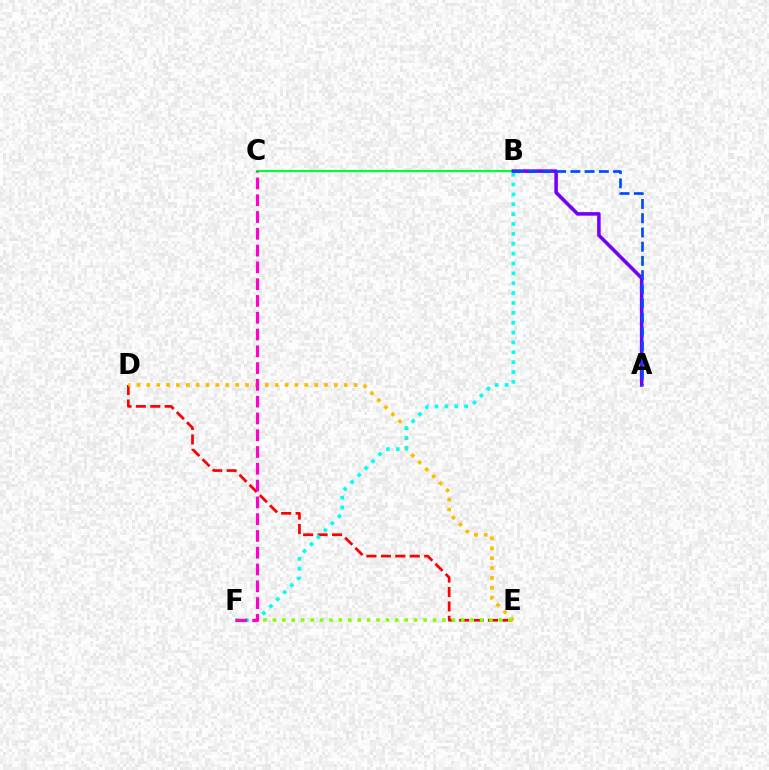{('B', 'C'): [{'color': '#00ff39', 'line_style': 'solid', 'thickness': 1.57}], ('D', 'E'): [{'color': '#ff0000', 'line_style': 'dashed', 'thickness': 1.96}, {'color': '#ffbd00', 'line_style': 'dotted', 'thickness': 2.68}], ('A', 'B'): [{'color': '#7200ff', 'line_style': 'solid', 'thickness': 2.56}, {'color': '#004bff', 'line_style': 'dashed', 'thickness': 1.93}], ('E', 'F'): [{'color': '#84ff00', 'line_style': 'dotted', 'thickness': 2.56}], ('B', 'F'): [{'color': '#00fff6', 'line_style': 'dotted', 'thickness': 2.68}], ('C', 'F'): [{'color': '#ff00cf', 'line_style': 'dashed', 'thickness': 2.28}]}